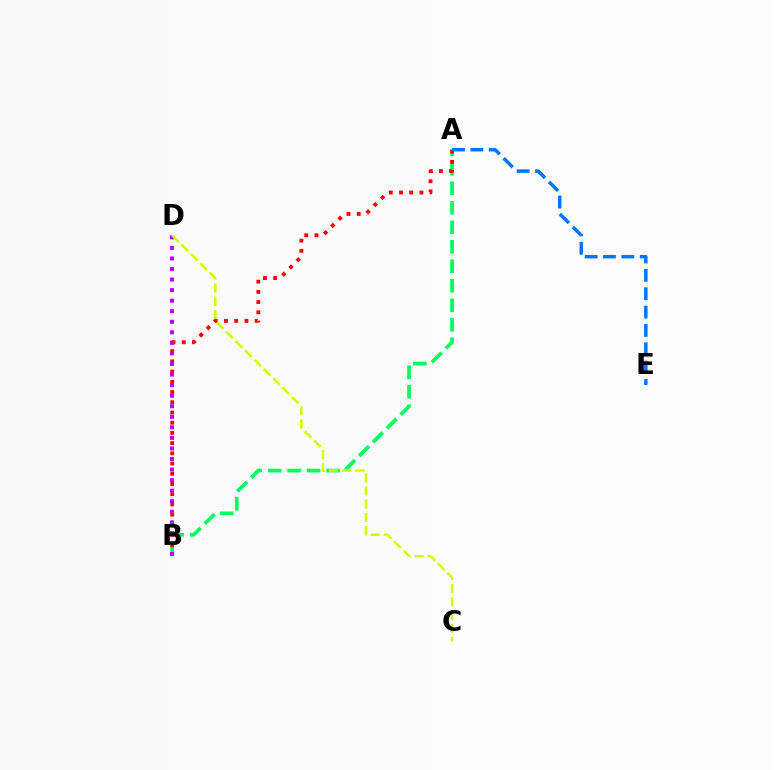{('A', 'B'): [{'color': '#00ff5c', 'line_style': 'dashed', 'thickness': 2.65}, {'color': '#ff0000', 'line_style': 'dotted', 'thickness': 2.78}], ('B', 'D'): [{'color': '#b900ff', 'line_style': 'dotted', 'thickness': 2.87}], ('C', 'D'): [{'color': '#d1ff00', 'line_style': 'dashed', 'thickness': 1.8}], ('A', 'E'): [{'color': '#0074ff', 'line_style': 'dashed', 'thickness': 2.49}]}